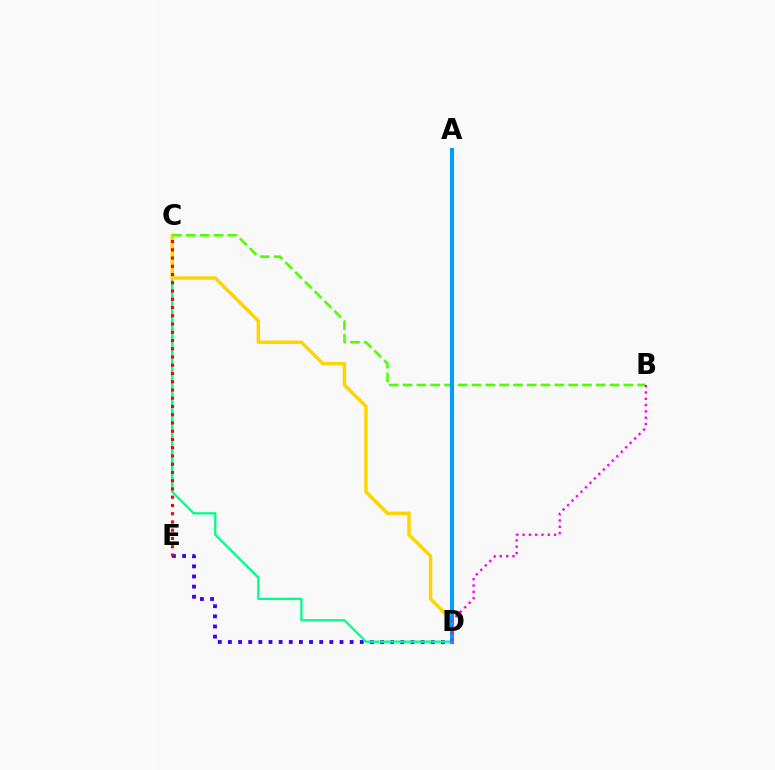{('D', 'E'): [{'color': '#3700ff', 'line_style': 'dotted', 'thickness': 2.76}], ('C', 'D'): [{'color': '#00ff86', 'line_style': 'solid', 'thickness': 1.66}, {'color': '#ffd500', 'line_style': 'solid', 'thickness': 2.5}], ('C', 'E'): [{'color': '#ff0000', 'line_style': 'dotted', 'thickness': 2.24}], ('B', 'C'): [{'color': '#4fff00', 'line_style': 'dashed', 'thickness': 1.87}], ('A', 'D'): [{'color': '#009eff', 'line_style': 'solid', 'thickness': 2.93}], ('B', 'D'): [{'color': '#ff00ed', 'line_style': 'dotted', 'thickness': 1.71}]}